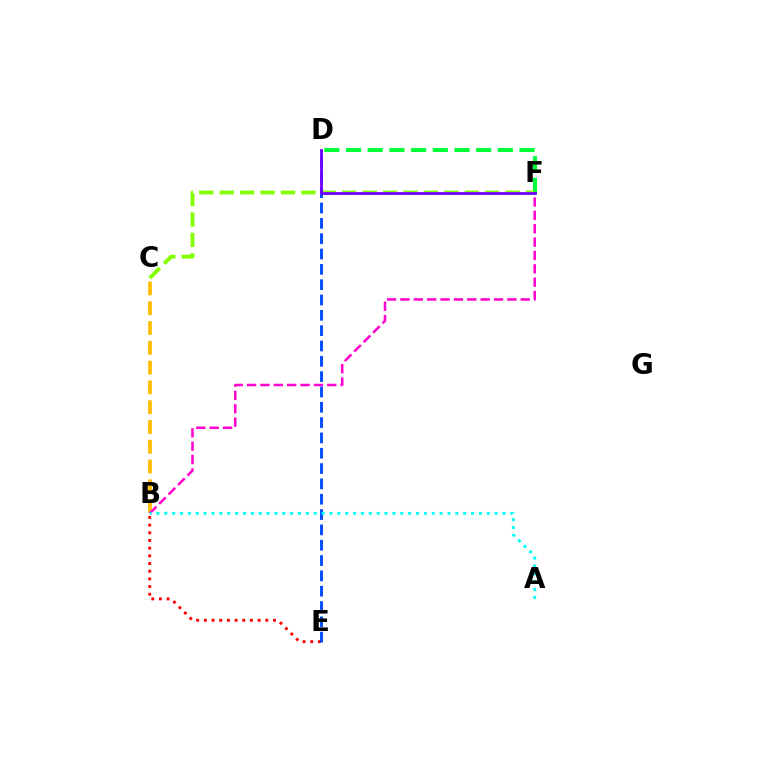{('D', 'F'): [{'color': '#00ff39', 'line_style': 'dashed', 'thickness': 2.95}, {'color': '#7200ff', 'line_style': 'solid', 'thickness': 2.01}], ('B', 'C'): [{'color': '#ffbd00', 'line_style': 'dashed', 'thickness': 2.69}], ('C', 'F'): [{'color': '#84ff00', 'line_style': 'dashed', 'thickness': 2.77}], ('B', 'F'): [{'color': '#ff00cf', 'line_style': 'dashed', 'thickness': 1.82}], ('B', 'E'): [{'color': '#ff0000', 'line_style': 'dotted', 'thickness': 2.09}], ('D', 'E'): [{'color': '#004bff', 'line_style': 'dashed', 'thickness': 2.08}], ('A', 'B'): [{'color': '#00fff6', 'line_style': 'dotted', 'thickness': 2.14}]}